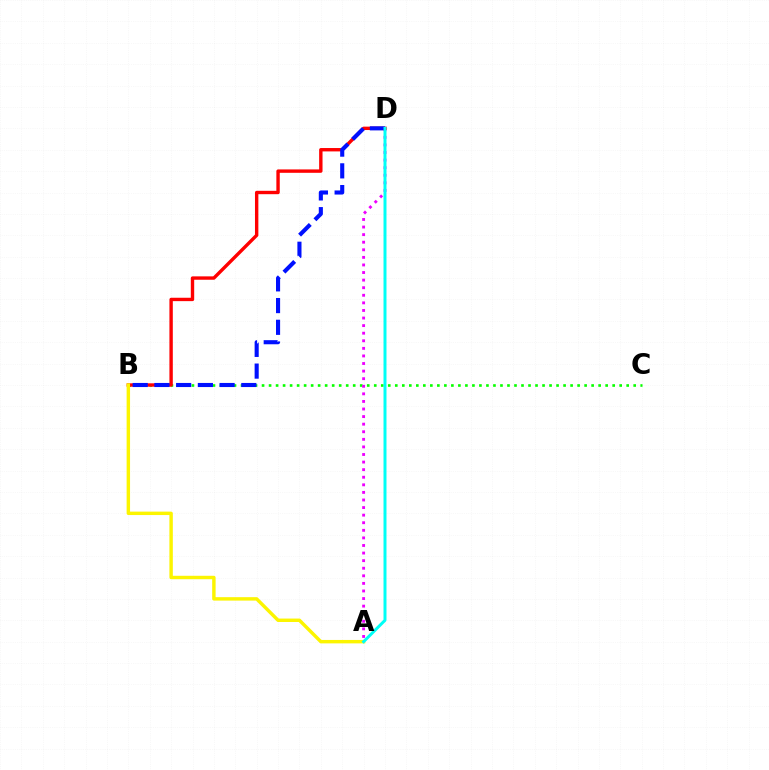{('B', 'C'): [{'color': '#08ff00', 'line_style': 'dotted', 'thickness': 1.91}], ('A', 'D'): [{'color': '#ee00ff', 'line_style': 'dotted', 'thickness': 2.06}, {'color': '#00fff6', 'line_style': 'solid', 'thickness': 2.15}], ('B', 'D'): [{'color': '#ff0000', 'line_style': 'solid', 'thickness': 2.44}, {'color': '#0010ff', 'line_style': 'dashed', 'thickness': 2.95}], ('A', 'B'): [{'color': '#fcf500', 'line_style': 'solid', 'thickness': 2.47}]}